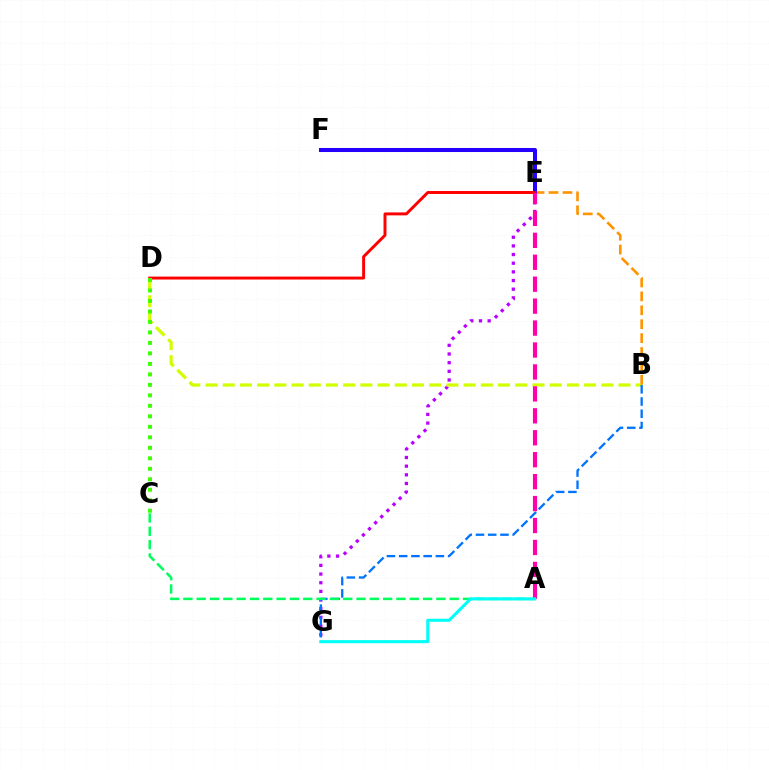{('E', 'G'): [{'color': '#b900ff', 'line_style': 'dotted', 'thickness': 2.35}], ('B', 'D'): [{'color': '#d1ff00', 'line_style': 'dashed', 'thickness': 2.34}], ('B', 'E'): [{'color': '#ff9400', 'line_style': 'dashed', 'thickness': 1.89}], ('E', 'F'): [{'color': '#2500ff', 'line_style': 'solid', 'thickness': 2.91}], ('B', 'G'): [{'color': '#0074ff', 'line_style': 'dashed', 'thickness': 1.66}], ('A', 'C'): [{'color': '#00ff5c', 'line_style': 'dashed', 'thickness': 1.81}], ('D', 'E'): [{'color': '#ff0000', 'line_style': 'solid', 'thickness': 2.12}], ('A', 'E'): [{'color': '#ff00ac', 'line_style': 'dashed', 'thickness': 2.98}], ('C', 'D'): [{'color': '#3dff00', 'line_style': 'dotted', 'thickness': 2.85}], ('A', 'G'): [{'color': '#00fff6', 'line_style': 'solid', 'thickness': 2.22}]}